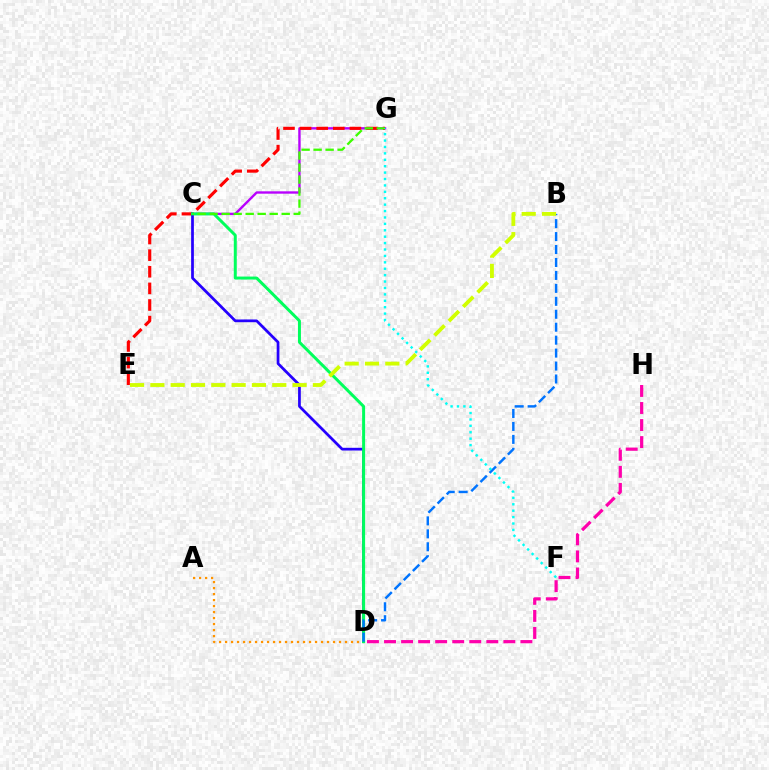{('C', 'G'): [{'color': '#b900ff', 'line_style': 'solid', 'thickness': 1.71}, {'color': '#3dff00', 'line_style': 'dashed', 'thickness': 1.63}], ('A', 'D'): [{'color': '#ff9400', 'line_style': 'dotted', 'thickness': 1.63}], ('E', 'G'): [{'color': '#ff0000', 'line_style': 'dashed', 'thickness': 2.26}], ('D', 'H'): [{'color': '#ff00ac', 'line_style': 'dashed', 'thickness': 2.32}], ('C', 'D'): [{'color': '#2500ff', 'line_style': 'solid', 'thickness': 1.97}, {'color': '#00ff5c', 'line_style': 'solid', 'thickness': 2.15}], ('B', 'D'): [{'color': '#0074ff', 'line_style': 'dashed', 'thickness': 1.76}], ('B', 'E'): [{'color': '#d1ff00', 'line_style': 'dashed', 'thickness': 2.76}], ('F', 'G'): [{'color': '#00fff6', 'line_style': 'dotted', 'thickness': 1.74}]}